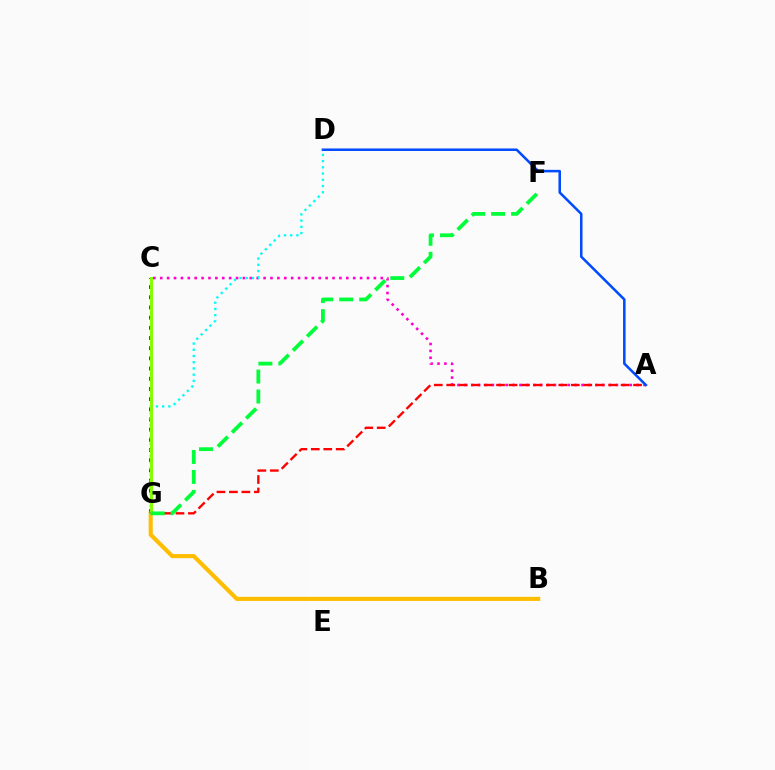{('A', 'C'): [{'color': '#ff00cf', 'line_style': 'dotted', 'thickness': 1.87}], ('A', 'D'): [{'color': '#004bff', 'line_style': 'solid', 'thickness': 1.82}], ('B', 'G'): [{'color': '#ffbd00', 'line_style': 'solid', 'thickness': 2.95}], ('C', 'G'): [{'color': '#7200ff', 'line_style': 'dotted', 'thickness': 2.77}, {'color': '#84ff00', 'line_style': 'solid', 'thickness': 2.13}], ('D', 'G'): [{'color': '#00fff6', 'line_style': 'dotted', 'thickness': 1.69}], ('A', 'G'): [{'color': '#ff0000', 'line_style': 'dashed', 'thickness': 1.69}], ('F', 'G'): [{'color': '#00ff39', 'line_style': 'dashed', 'thickness': 2.71}]}